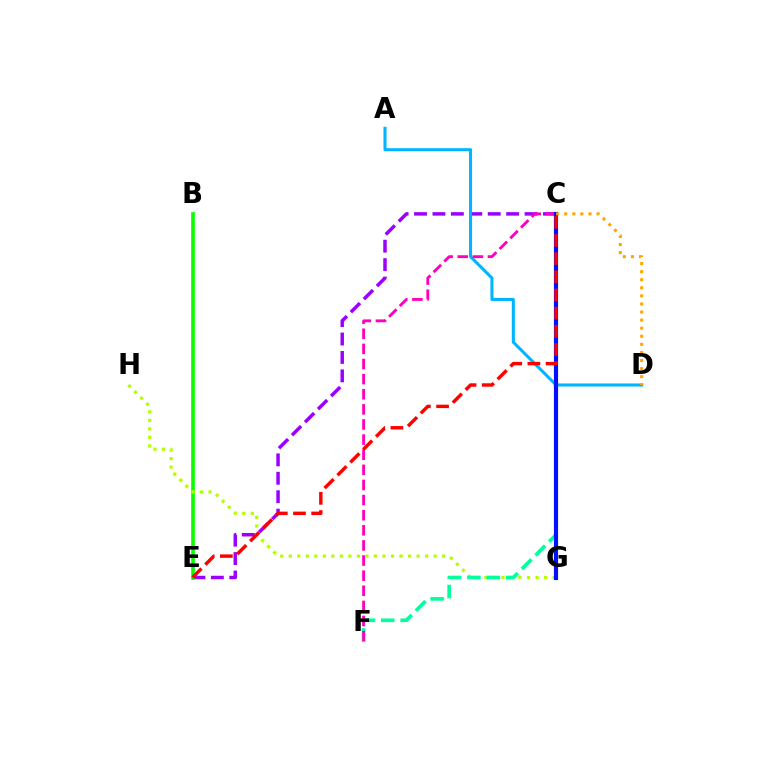{('C', 'E'): [{'color': '#9b00ff', 'line_style': 'dashed', 'thickness': 2.5}, {'color': '#ff0000', 'line_style': 'dashed', 'thickness': 2.47}], ('B', 'E'): [{'color': '#08ff00', 'line_style': 'solid', 'thickness': 2.61}], ('G', 'H'): [{'color': '#b3ff00', 'line_style': 'dotted', 'thickness': 2.32}], ('A', 'D'): [{'color': '#00b5ff', 'line_style': 'solid', 'thickness': 2.2}], ('C', 'F'): [{'color': '#00ff9d', 'line_style': 'dashed', 'thickness': 2.64}, {'color': '#ff00bd', 'line_style': 'dashed', 'thickness': 2.05}], ('C', 'G'): [{'color': '#0010ff', 'line_style': 'solid', 'thickness': 3.0}], ('C', 'D'): [{'color': '#ffa500', 'line_style': 'dotted', 'thickness': 2.2}]}